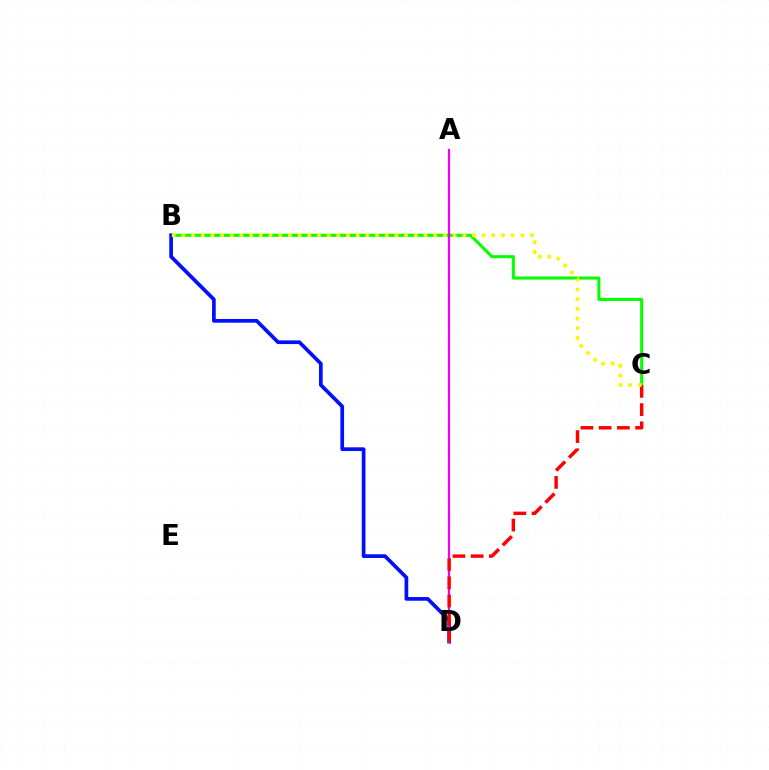{('B', 'C'): [{'color': '#08ff00', 'line_style': 'solid', 'thickness': 2.21}, {'color': '#fcf500', 'line_style': 'dotted', 'thickness': 2.63}], ('B', 'D'): [{'color': '#0010ff', 'line_style': 'solid', 'thickness': 2.66}], ('A', 'D'): [{'color': '#00fff6', 'line_style': 'dotted', 'thickness': 1.59}, {'color': '#ee00ff', 'line_style': 'solid', 'thickness': 1.58}], ('C', 'D'): [{'color': '#ff0000', 'line_style': 'dashed', 'thickness': 2.48}]}